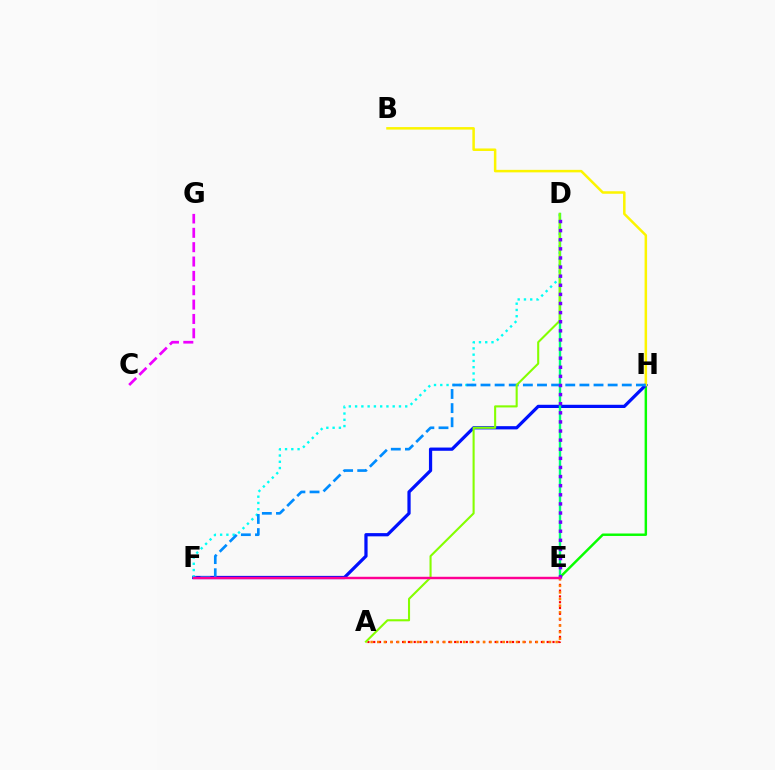{('A', 'E'): [{'color': '#ff0000', 'line_style': 'dotted', 'thickness': 1.57}, {'color': '#ff7c00', 'line_style': 'dotted', 'thickness': 1.8}], ('E', 'H'): [{'color': '#08ff00', 'line_style': 'solid', 'thickness': 1.77}], ('F', 'H'): [{'color': '#0010ff', 'line_style': 'solid', 'thickness': 2.33}, {'color': '#008cff', 'line_style': 'dashed', 'thickness': 1.92}], ('D', 'F'): [{'color': '#00fff6', 'line_style': 'dotted', 'thickness': 1.7}], ('B', 'H'): [{'color': '#fcf500', 'line_style': 'solid', 'thickness': 1.81}], ('D', 'E'): [{'color': '#00ff74', 'line_style': 'solid', 'thickness': 1.72}, {'color': '#7200ff', 'line_style': 'dotted', 'thickness': 2.47}], ('C', 'G'): [{'color': '#ee00ff', 'line_style': 'dashed', 'thickness': 1.95}], ('A', 'D'): [{'color': '#84ff00', 'line_style': 'solid', 'thickness': 1.51}], ('E', 'F'): [{'color': '#ff0094', 'line_style': 'solid', 'thickness': 1.76}]}